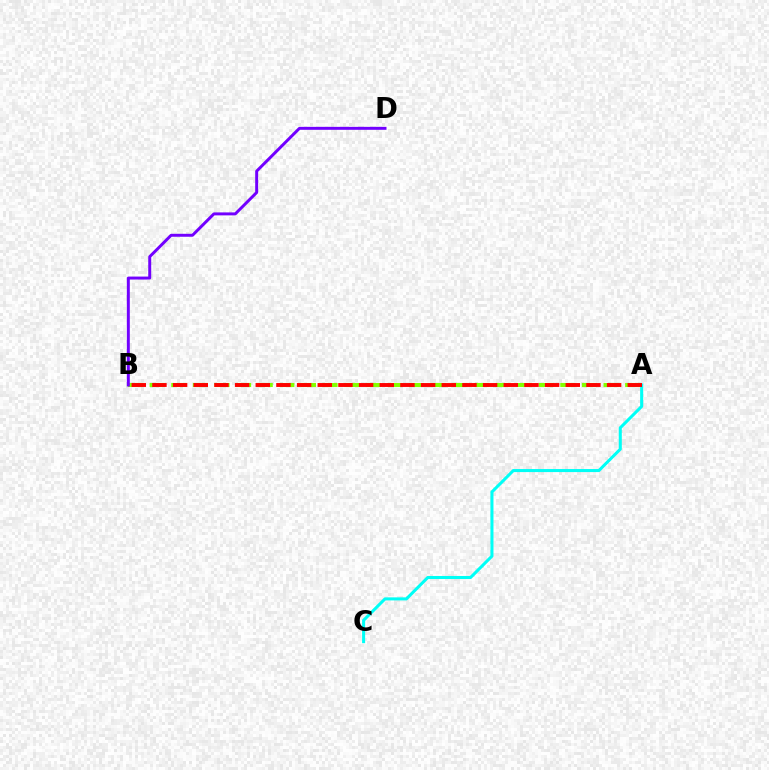{('A', 'C'): [{'color': '#00fff6', 'line_style': 'solid', 'thickness': 2.19}], ('A', 'B'): [{'color': '#84ff00', 'line_style': 'dashed', 'thickness': 2.94}, {'color': '#ff0000', 'line_style': 'dashed', 'thickness': 2.81}], ('B', 'D'): [{'color': '#7200ff', 'line_style': 'solid', 'thickness': 2.13}]}